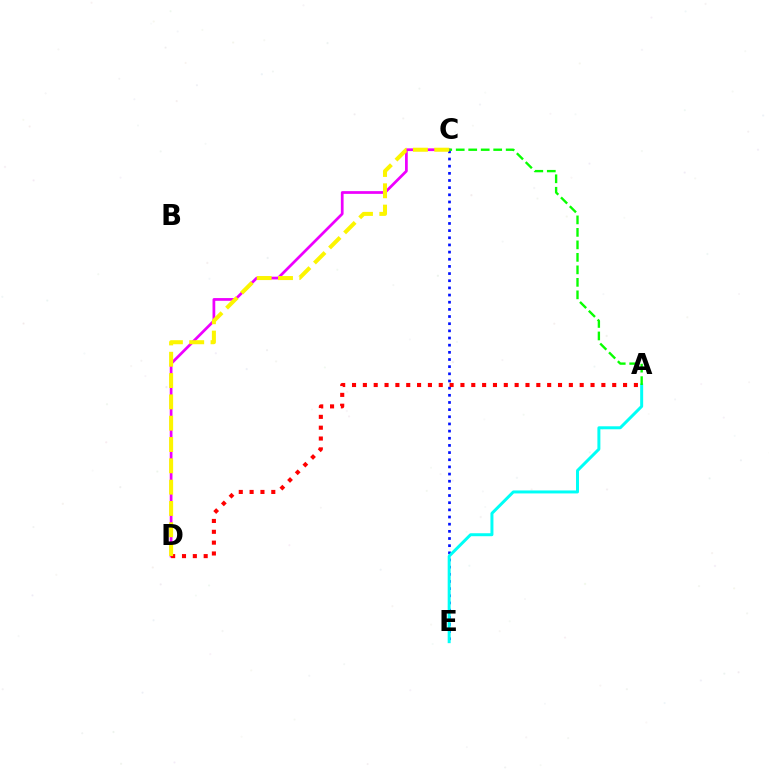{('C', 'D'): [{'color': '#ee00ff', 'line_style': 'solid', 'thickness': 1.97}, {'color': '#fcf500', 'line_style': 'dashed', 'thickness': 2.9}], ('C', 'E'): [{'color': '#0010ff', 'line_style': 'dotted', 'thickness': 1.95}], ('A', 'E'): [{'color': '#00fff6', 'line_style': 'solid', 'thickness': 2.15}], ('A', 'C'): [{'color': '#08ff00', 'line_style': 'dashed', 'thickness': 1.7}], ('A', 'D'): [{'color': '#ff0000', 'line_style': 'dotted', 'thickness': 2.95}]}